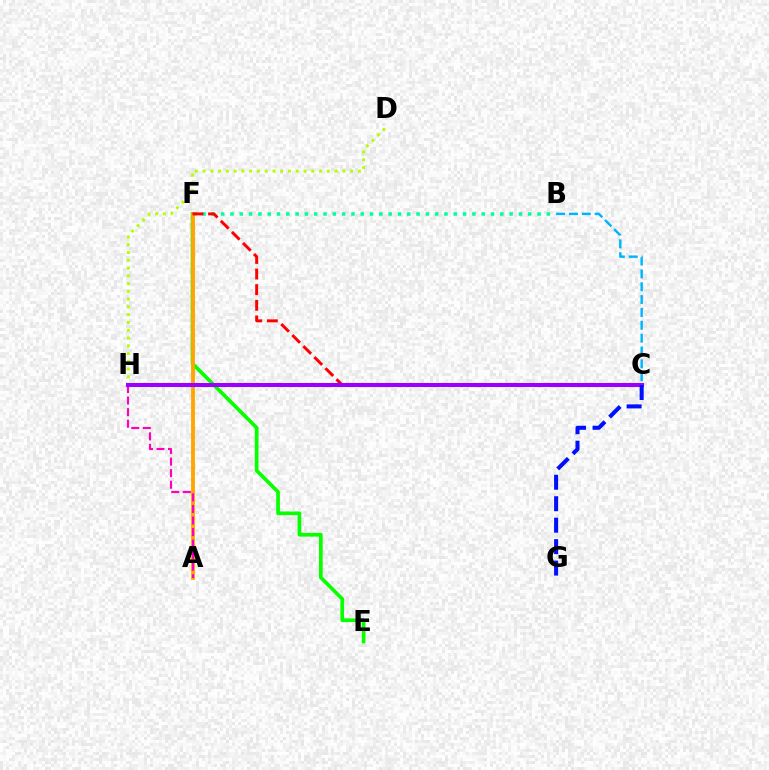{('B', 'F'): [{'color': '#00ff9d', 'line_style': 'dotted', 'thickness': 2.53}], ('D', 'H'): [{'color': '#b3ff00', 'line_style': 'dotted', 'thickness': 2.11}], ('E', 'F'): [{'color': '#08ff00', 'line_style': 'solid', 'thickness': 2.66}], ('A', 'F'): [{'color': '#ffa500', 'line_style': 'solid', 'thickness': 2.75}], ('C', 'F'): [{'color': '#ff0000', 'line_style': 'dashed', 'thickness': 2.12}], ('A', 'H'): [{'color': '#ff00bd', 'line_style': 'dashed', 'thickness': 1.57}], ('C', 'H'): [{'color': '#9b00ff', 'line_style': 'solid', 'thickness': 2.91}], ('C', 'G'): [{'color': '#0010ff', 'line_style': 'dashed', 'thickness': 2.92}], ('B', 'C'): [{'color': '#00b5ff', 'line_style': 'dashed', 'thickness': 1.75}]}